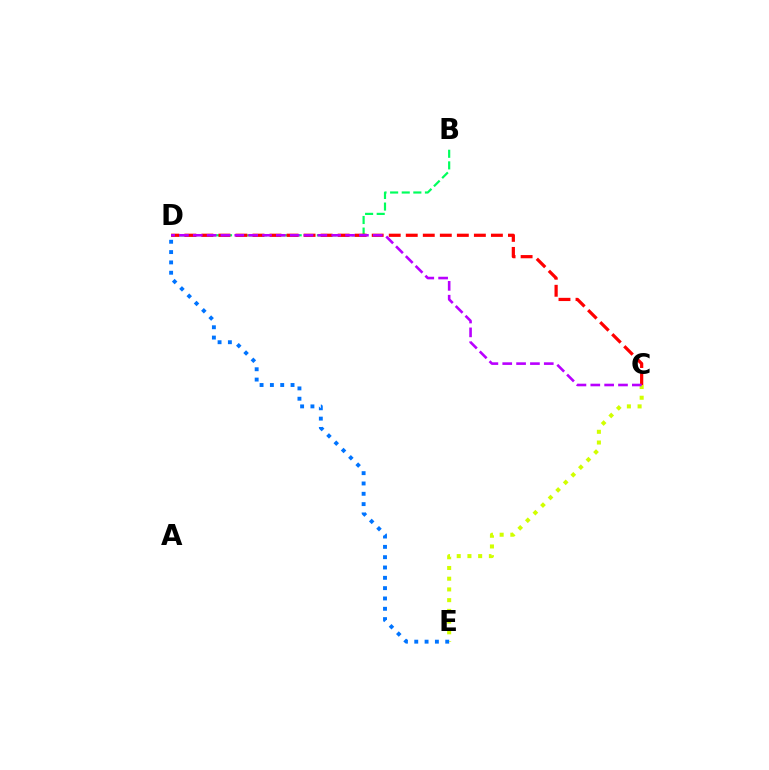{('C', 'E'): [{'color': '#d1ff00', 'line_style': 'dotted', 'thickness': 2.91}], ('D', 'E'): [{'color': '#0074ff', 'line_style': 'dotted', 'thickness': 2.8}], ('B', 'D'): [{'color': '#00ff5c', 'line_style': 'dashed', 'thickness': 1.58}], ('C', 'D'): [{'color': '#ff0000', 'line_style': 'dashed', 'thickness': 2.31}, {'color': '#b900ff', 'line_style': 'dashed', 'thickness': 1.88}]}